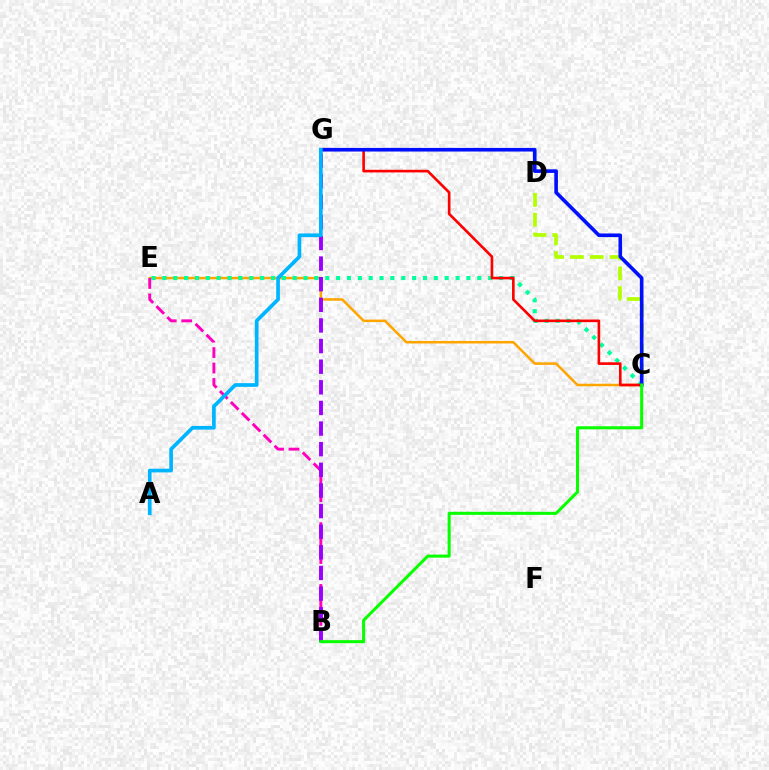{('C', 'E'): [{'color': '#ffa500', 'line_style': 'solid', 'thickness': 1.81}, {'color': '#00ff9d', 'line_style': 'dotted', 'thickness': 2.95}], ('C', 'D'): [{'color': '#b3ff00', 'line_style': 'dashed', 'thickness': 2.69}], ('C', 'G'): [{'color': '#ff0000', 'line_style': 'solid', 'thickness': 1.89}, {'color': '#0010ff', 'line_style': 'solid', 'thickness': 2.61}], ('B', 'E'): [{'color': '#ff00bd', 'line_style': 'dashed', 'thickness': 2.1}], ('B', 'G'): [{'color': '#9b00ff', 'line_style': 'dashed', 'thickness': 2.8}], ('B', 'C'): [{'color': '#08ff00', 'line_style': 'solid', 'thickness': 2.2}], ('A', 'G'): [{'color': '#00b5ff', 'line_style': 'solid', 'thickness': 2.66}]}